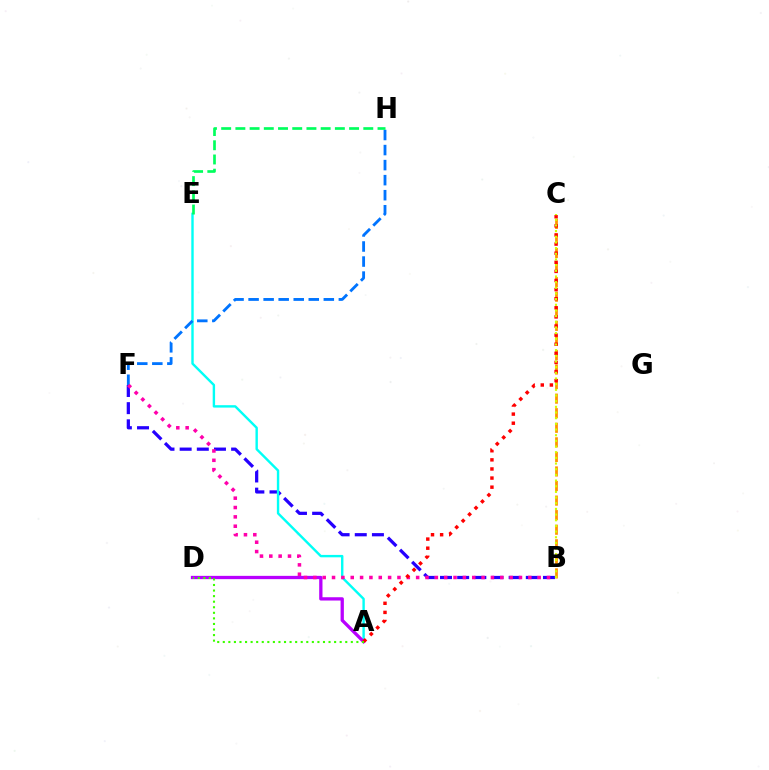{('B', 'C'): [{'color': '#ff9400', 'line_style': 'dashed', 'thickness': 1.98}, {'color': '#d1ff00', 'line_style': 'dotted', 'thickness': 1.54}], ('B', 'F'): [{'color': '#2500ff', 'line_style': 'dashed', 'thickness': 2.33}, {'color': '#ff00ac', 'line_style': 'dotted', 'thickness': 2.54}], ('A', 'E'): [{'color': '#00fff6', 'line_style': 'solid', 'thickness': 1.73}], ('F', 'H'): [{'color': '#0074ff', 'line_style': 'dashed', 'thickness': 2.04}], ('A', 'D'): [{'color': '#b900ff', 'line_style': 'solid', 'thickness': 2.37}, {'color': '#3dff00', 'line_style': 'dotted', 'thickness': 1.51}], ('A', 'C'): [{'color': '#ff0000', 'line_style': 'dotted', 'thickness': 2.47}], ('E', 'H'): [{'color': '#00ff5c', 'line_style': 'dashed', 'thickness': 1.93}]}